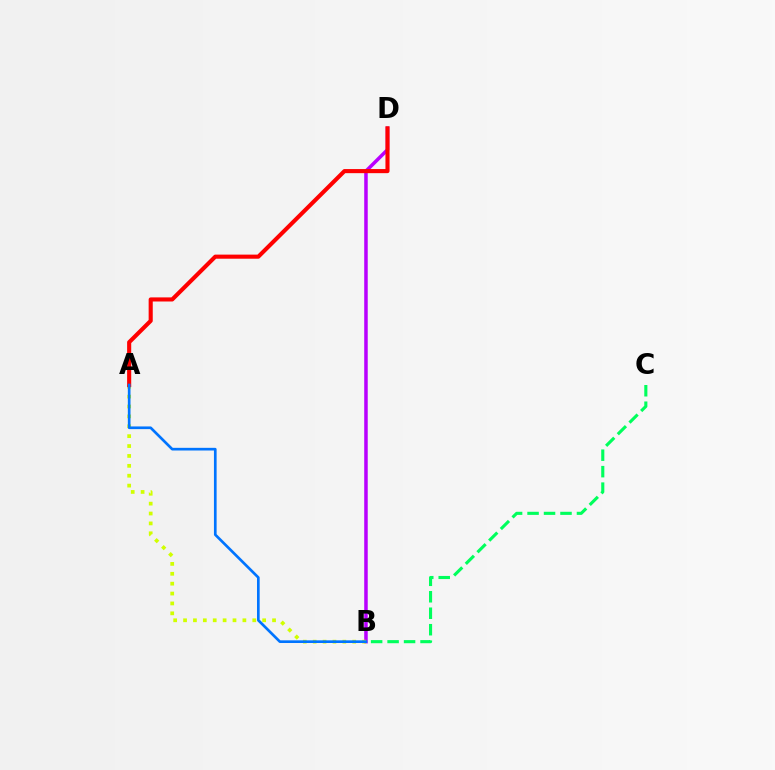{('B', 'D'): [{'color': '#b900ff', 'line_style': 'solid', 'thickness': 2.53}], ('B', 'C'): [{'color': '#00ff5c', 'line_style': 'dashed', 'thickness': 2.24}], ('A', 'B'): [{'color': '#d1ff00', 'line_style': 'dotted', 'thickness': 2.69}, {'color': '#0074ff', 'line_style': 'solid', 'thickness': 1.92}], ('A', 'D'): [{'color': '#ff0000', 'line_style': 'solid', 'thickness': 2.95}]}